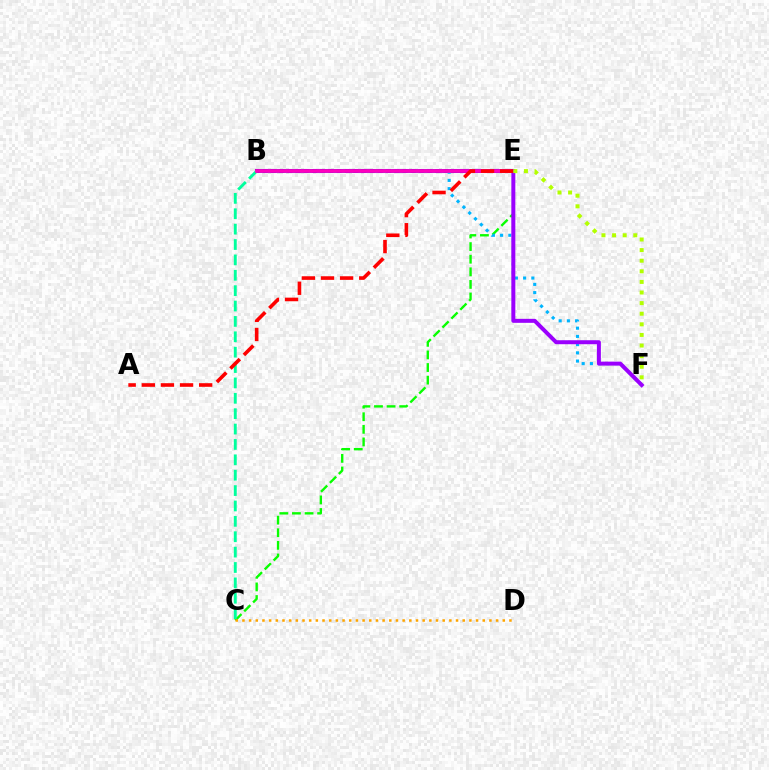{('C', 'E'): [{'color': '#08ff00', 'line_style': 'dashed', 'thickness': 1.71}], ('B', 'E'): [{'color': '#0010ff', 'line_style': 'solid', 'thickness': 2.91}, {'color': '#ff00bd', 'line_style': 'solid', 'thickness': 2.7}], ('B', 'F'): [{'color': '#00b5ff', 'line_style': 'dotted', 'thickness': 2.23}], ('B', 'C'): [{'color': '#00ff9d', 'line_style': 'dashed', 'thickness': 2.09}], ('C', 'D'): [{'color': '#ffa500', 'line_style': 'dotted', 'thickness': 1.81}], ('E', 'F'): [{'color': '#9b00ff', 'line_style': 'solid', 'thickness': 2.87}, {'color': '#b3ff00', 'line_style': 'dotted', 'thickness': 2.88}], ('A', 'E'): [{'color': '#ff0000', 'line_style': 'dashed', 'thickness': 2.6}]}